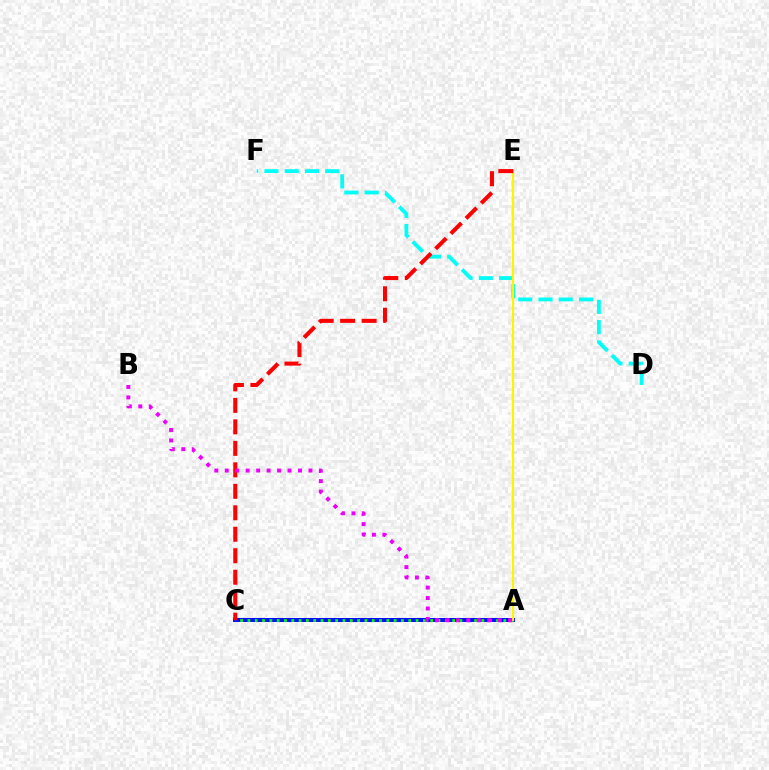{('A', 'C'): [{'color': '#0010ff', 'line_style': 'solid', 'thickness': 2.88}, {'color': '#08ff00', 'line_style': 'dotted', 'thickness': 1.99}], ('D', 'F'): [{'color': '#00fff6', 'line_style': 'dashed', 'thickness': 2.75}], ('A', 'E'): [{'color': '#fcf500', 'line_style': 'solid', 'thickness': 1.58}], ('C', 'E'): [{'color': '#ff0000', 'line_style': 'dashed', 'thickness': 2.92}], ('A', 'B'): [{'color': '#ee00ff', 'line_style': 'dotted', 'thickness': 2.84}]}